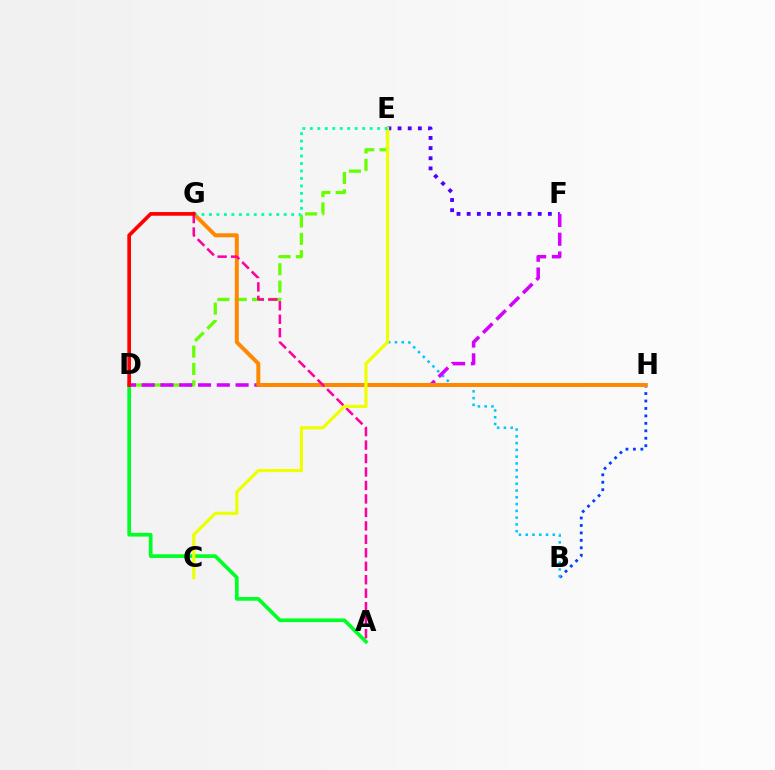{('D', 'E'): [{'color': '#66ff00', 'line_style': 'dashed', 'thickness': 2.35}], ('A', 'D'): [{'color': '#00ff27', 'line_style': 'solid', 'thickness': 2.66}], ('E', 'F'): [{'color': '#4f00ff', 'line_style': 'dotted', 'thickness': 2.76}], ('B', 'H'): [{'color': '#003fff', 'line_style': 'dotted', 'thickness': 2.02}], ('B', 'E'): [{'color': '#00c7ff', 'line_style': 'dotted', 'thickness': 1.84}], ('D', 'F'): [{'color': '#d600ff', 'line_style': 'dashed', 'thickness': 2.55}], ('G', 'H'): [{'color': '#ff8800', 'line_style': 'solid', 'thickness': 2.85}], ('A', 'G'): [{'color': '#ff00a0', 'line_style': 'dashed', 'thickness': 1.83}], ('C', 'E'): [{'color': '#eeff00', 'line_style': 'solid', 'thickness': 2.29}], ('E', 'G'): [{'color': '#00ffaf', 'line_style': 'dotted', 'thickness': 2.03}], ('D', 'G'): [{'color': '#ff0000', 'line_style': 'solid', 'thickness': 2.66}]}